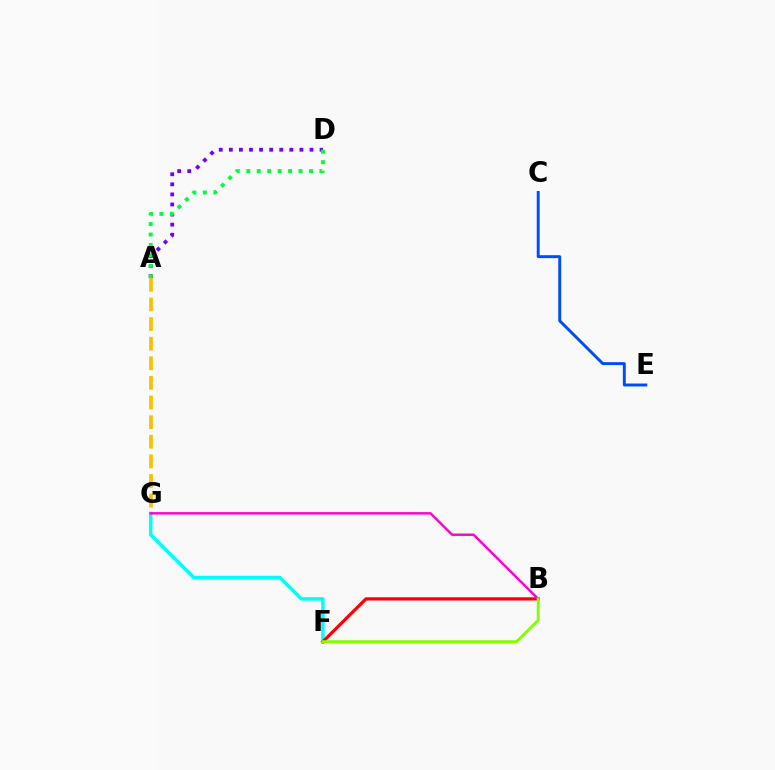{('C', 'E'): [{'color': '#004bff', 'line_style': 'solid', 'thickness': 2.11}], ('F', 'G'): [{'color': '#00fff6', 'line_style': 'solid', 'thickness': 2.5}], ('B', 'F'): [{'color': '#ff0000', 'line_style': 'solid', 'thickness': 2.33}, {'color': '#84ff00', 'line_style': 'solid', 'thickness': 2.07}], ('A', 'D'): [{'color': '#7200ff', 'line_style': 'dotted', 'thickness': 2.74}, {'color': '#00ff39', 'line_style': 'dotted', 'thickness': 2.84}], ('A', 'G'): [{'color': '#ffbd00', 'line_style': 'dashed', 'thickness': 2.66}], ('B', 'G'): [{'color': '#ff00cf', 'line_style': 'solid', 'thickness': 1.76}]}